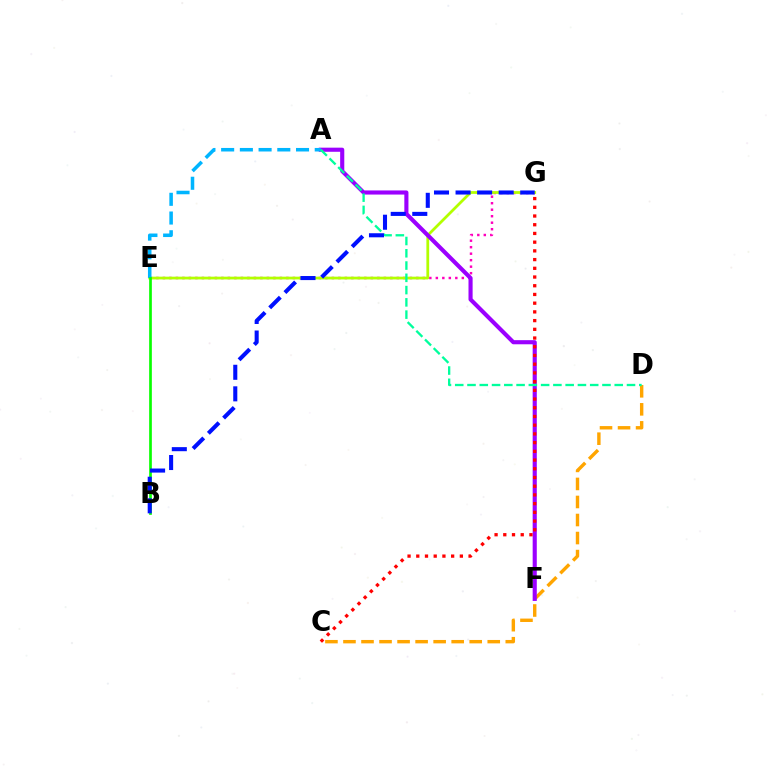{('E', 'G'): [{'color': '#ff00bd', 'line_style': 'dotted', 'thickness': 1.77}, {'color': '#b3ff00', 'line_style': 'solid', 'thickness': 1.99}], ('C', 'D'): [{'color': '#ffa500', 'line_style': 'dashed', 'thickness': 2.45}], ('A', 'F'): [{'color': '#9b00ff', 'line_style': 'solid', 'thickness': 2.96}], ('A', 'E'): [{'color': '#00b5ff', 'line_style': 'dashed', 'thickness': 2.54}], ('B', 'E'): [{'color': '#08ff00', 'line_style': 'solid', 'thickness': 1.93}], ('A', 'D'): [{'color': '#00ff9d', 'line_style': 'dashed', 'thickness': 1.67}], ('C', 'G'): [{'color': '#ff0000', 'line_style': 'dotted', 'thickness': 2.37}], ('B', 'G'): [{'color': '#0010ff', 'line_style': 'dashed', 'thickness': 2.93}]}